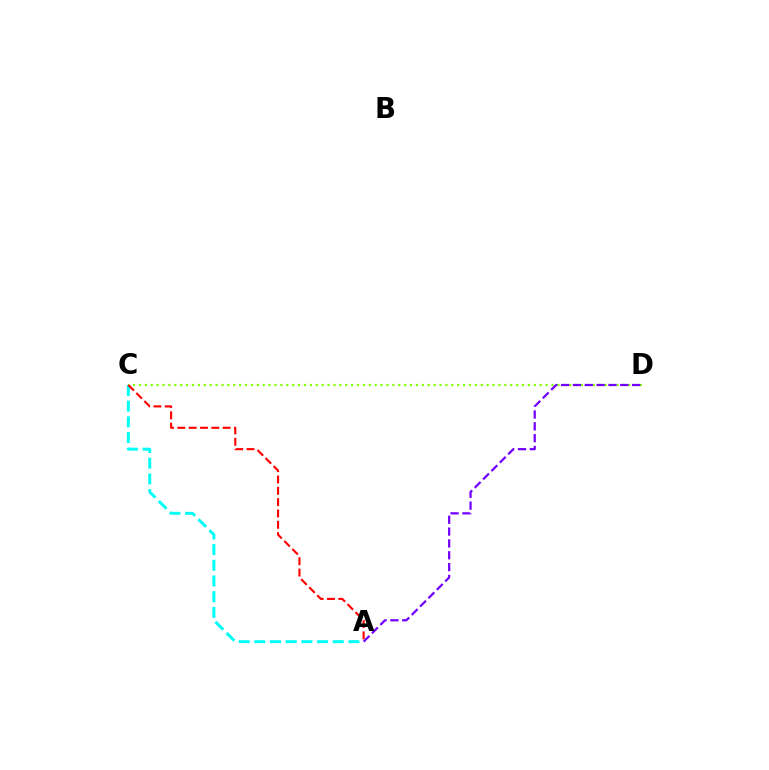{('C', 'D'): [{'color': '#84ff00', 'line_style': 'dotted', 'thickness': 1.6}], ('A', 'C'): [{'color': '#00fff6', 'line_style': 'dashed', 'thickness': 2.13}, {'color': '#ff0000', 'line_style': 'dashed', 'thickness': 1.54}], ('A', 'D'): [{'color': '#7200ff', 'line_style': 'dashed', 'thickness': 1.61}]}